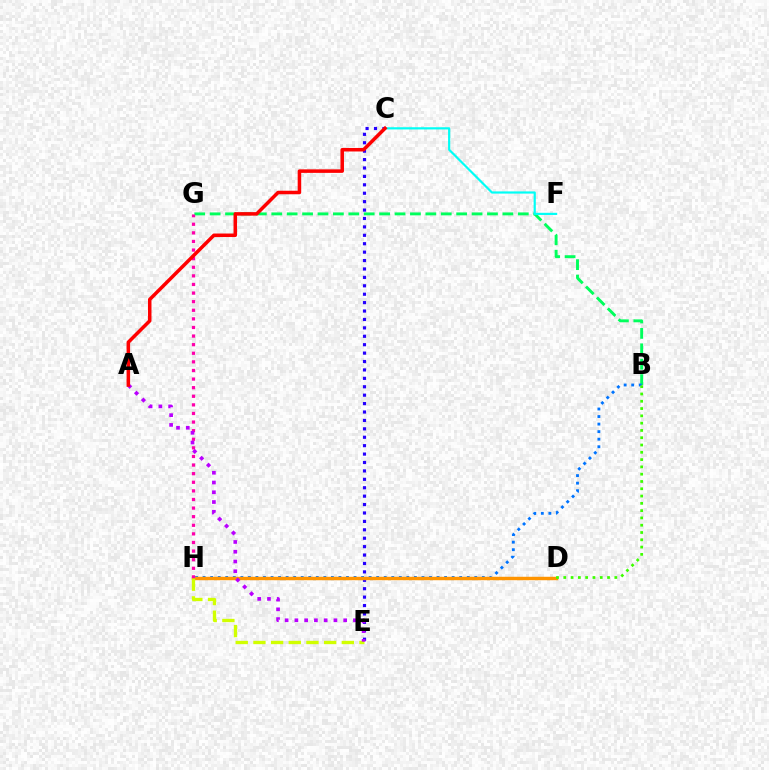{('C', 'E'): [{'color': '#2500ff', 'line_style': 'dotted', 'thickness': 2.29}], ('B', 'G'): [{'color': '#00ff5c', 'line_style': 'dashed', 'thickness': 2.09}], ('B', 'H'): [{'color': '#0074ff', 'line_style': 'dotted', 'thickness': 2.05}], ('C', 'F'): [{'color': '#00fff6', 'line_style': 'solid', 'thickness': 1.57}], ('D', 'H'): [{'color': '#ff9400', 'line_style': 'solid', 'thickness': 2.47}], ('G', 'H'): [{'color': '#ff00ac', 'line_style': 'dotted', 'thickness': 2.34}], ('B', 'D'): [{'color': '#3dff00', 'line_style': 'dotted', 'thickness': 1.98}], ('E', 'H'): [{'color': '#d1ff00', 'line_style': 'dashed', 'thickness': 2.4}], ('A', 'E'): [{'color': '#b900ff', 'line_style': 'dotted', 'thickness': 2.65}], ('A', 'C'): [{'color': '#ff0000', 'line_style': 'solid', 'thickness': 2.53}]}